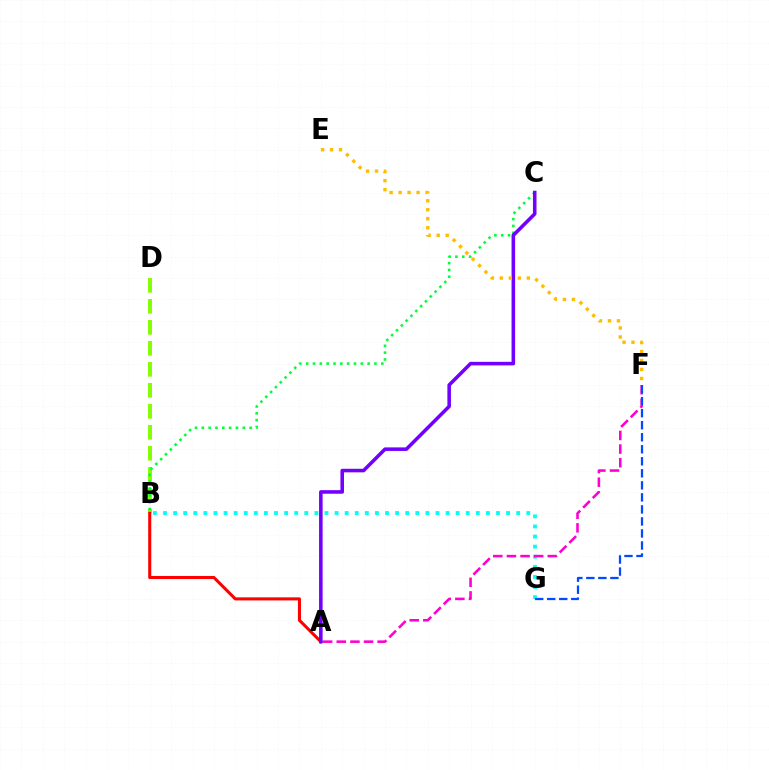{('B', 'G'): [{'color': '#00fff6', 'line_style': 'dotted', 'thickness': 2.74}], ('A', 'F'): [{'color': '#ff00cf', 'line_style': 'dashed', 'thickness': 1.85}], ('B', 'D'): [{'color': '#84ff00', 'line_style': 'dashed', 'thickness': 2.85}], ('B', 'C'): [{'color': '#00ff39', 'line_style': 'dotted', 'thickness': 1.86}], ('F', 'G'): [{'color': '#004bff', 'line_style': 'dashed', 'thickness': 1.63}], ('A', 'B'): [{'color': '#ff0000', 'line_style': 'solid', 'thickness': 2.2}], ('A', 'C'): [{'color': '#7200ff', 'line_style': 'solid', 'thickness': 2.56}], ('E', 'F'): [{'color': '#ffbd00', 'line_style': 'dotted', 'thickness': 2.44}]}